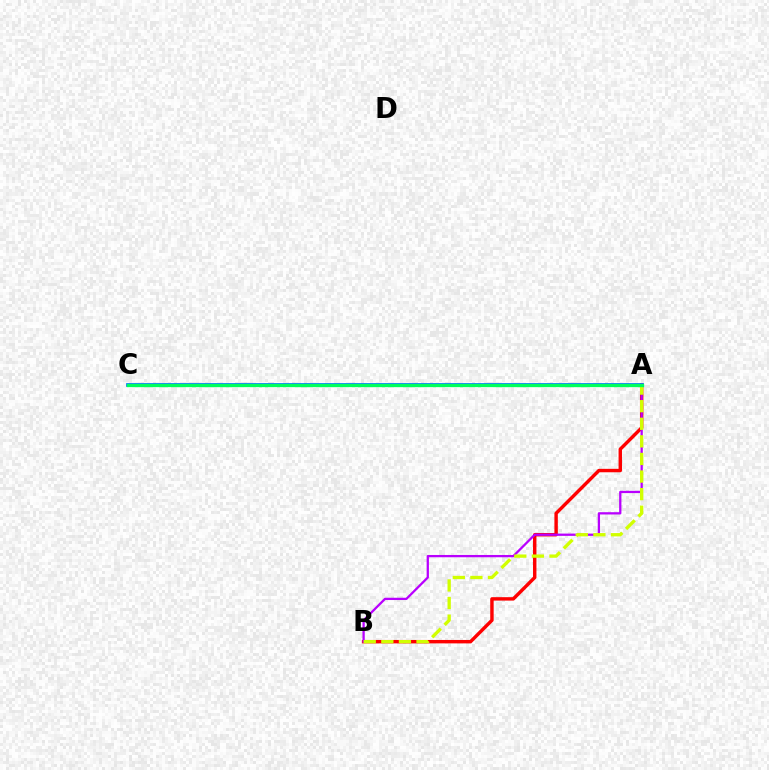{('A', 'B'): [{'color': '#ff0000', 'line_style': 'solid', 'thickness': 2.46}, {'color': '#b900ff', 'line_style': 'solid', 'thickness': 1.64}, {'color': '#d1ff00', 'line_style': 'dashed', 'thickness': 2.39}], ('A', 'C'): [{'color': '#0074ff', 'line_style': 'solid', 'thickness': 2.68}, {'color': '#00ff5c', 'line_style': 'solid', 'thickness': 2.38}]}